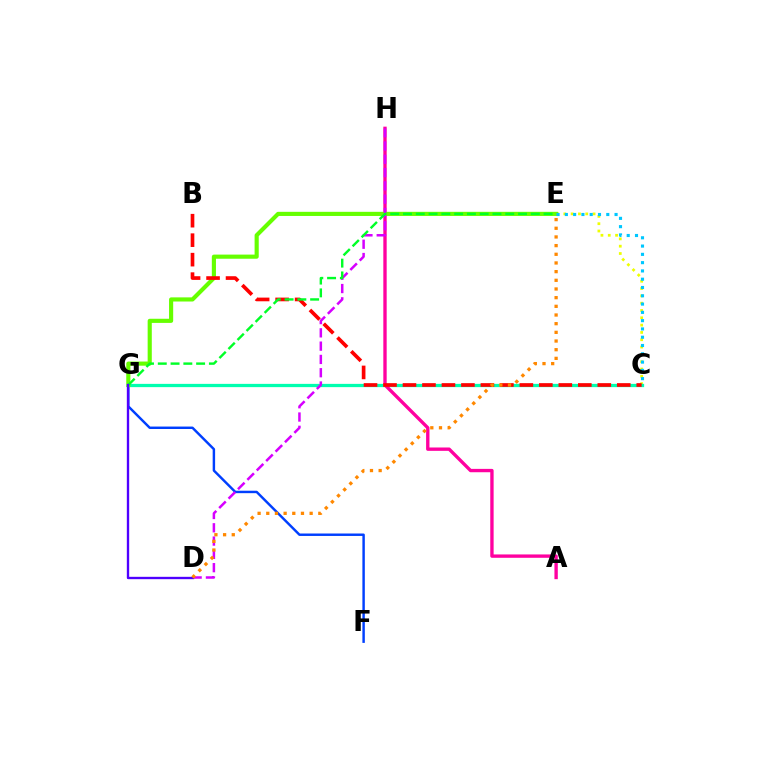{('C', 'E'): [{'color': '#eeff00', 'line_style': 'dotted', 'thickness': 1.99}, {'color': '#00c7ff', 'line_style': 'dotted', 'thickness': 2.25}], ('C', 'G'): [{'color': '#00ffaf', 'line_style': 'solid', 'thickness': 2.35}], ('A', 'H'): [{'color': '#ff00a0', 'line_style': 'solid', 'thickness': 2.42}], ('F', 'G'): [{'color': '#003fff', 'line_style': 'solid', 'thickness': 1.76}], ('E', 'G'): [{'color': '#66ff00', 'line_style': 'solid', 'thickness': 2.98}, {'color': '#00ff27', 'line_style': 'dashed', 'thickness': 1.74}], ('D', 'H'): [{'color': '#d600ff', 'line_style': 'dashed', 'thickness': 1.81}], ('B', 'C'): [{'color': '#ff0000', 'line_style': 'dashed', 'thickness': 2.65}], ('D', 'G'): [{'color': '#4f00ff', 'line_style': 'solid', 'thickness': 1.69}], ('D', 'E'): [{'color': '#ff8800', 'line_style': 'dotted', 'thickness': 2.36}]}